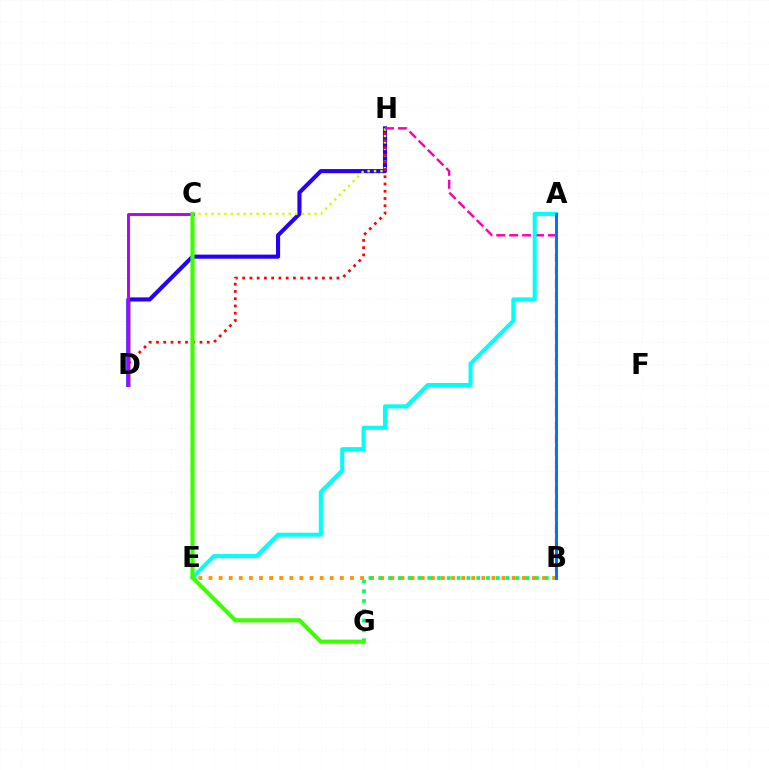{('B', 'E'): [{'color': '#ff9400', 'line_style': 'dotted', 'thickness': 2.75}], ('D', 'H'): [{'color': '#2500ff', 'line_style': 'solid', 'thickness': 2.96}, {'color': '#ff0000', 'line_style': 'dotted', 'thickness': 1.97}], ('C', 'H'): [{'color': '#d1ff00', 'line_style': 'dotted', 'thickness': 1.75}], ('B', 'G'): [{'color': '#00ff5c', 'line_style': 'dotted', 'thickness': 2.66}], ('B', 'H'): [{'color': '#ff00ac', 'line_style': 'dashed', 'thickness': 1.76}], ('A', 'E'): [{'color': '#00fff6', 'line_style': 'solid', 'thickness': 2.94}], ('C', 'D'): [{'color': '#b900ff', 'line_style': 'solid', 'thickness': 2.11}], ('A', 'B'): [{'color': '#0074ff', 'line_style': 'solid', 'thickness': 2.14}], ('C', 'G'): [{'color': '#3dff00', 'line_style': 'solid', 'thickness': 2.99}]}